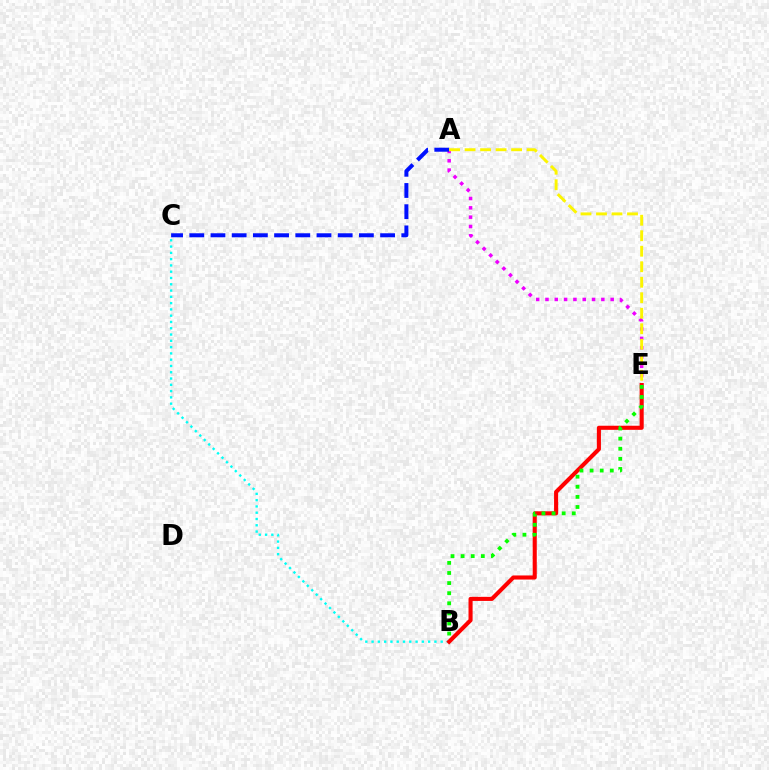{('B', 'C'): [{'color': '#00fff6', 'line_style': 'dotted', 'thickness': 1.71}], ('A', 'E'): [{'color': '#ee00ff', 'line_style': 'dotted', 'thickness': 2.53}, {'color': '#fcf500', 'line_style': 'dashed', 'thickness': 2.11}], ('B', 'E'): [{'color': '#ff0000', 'line_style': 'solid', 'thickness': 2.94}, {'color': '#08ff00', 'line_style': 'dotted', 'thickness': 2.74}], ('A', 'C'): [{'color': '#0010ff', 'line_style': 'dashed', 'thickness': 2.88}]}